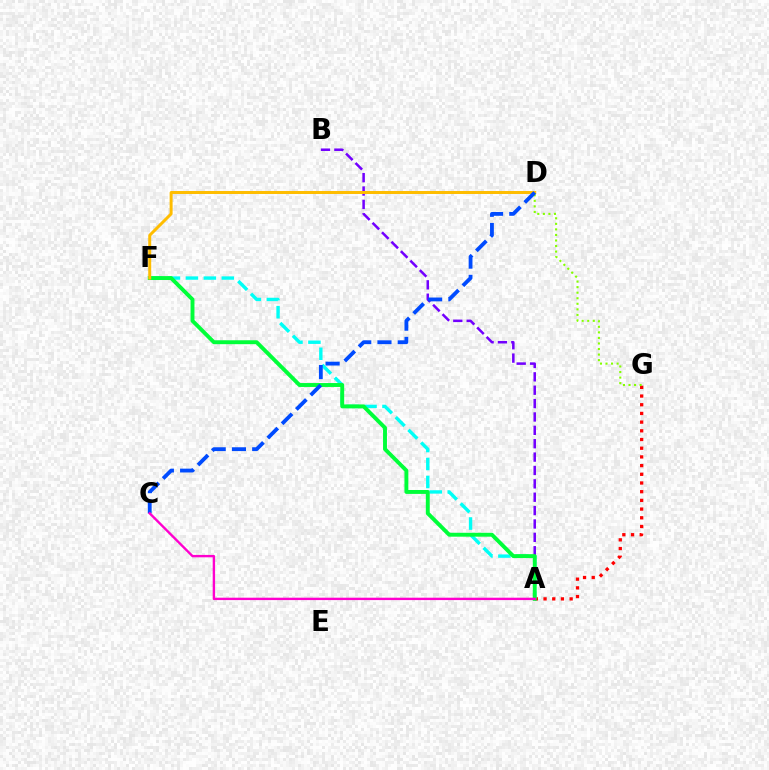{('A', 'G'): [{'color': '#ff0000', 'line_style': 'dotted', 'thickness': 2.36}], ('A', 'F'): [{'color': '#00fff6', 'line_style': 'dashed', 'thickness': 2.44}, {'color': '#00ff39', 'line_style': 'solid', 'thickness': 2.82}], ('D', 'G'): [{'color': '#84ff00', 'line_style': 'dotted', 'thickness': 1.51}], ('A', 'B'): [{'color': '#7200ff', 'line_style': 'dashed', 'thickness': 1.82}], ('D', 'F'): [{'color': '#ffbd00', 'line_style': 'solid', 'thickness': 2.14}], ('C', 'D'): [{'color': '#004bff', 'line_style': 'dashed', 'thickness': 2.75}], ('A', 'C'): [{'color': '#ff00cf', 'line_style': 'solid', 'thickness': 1.72}]}